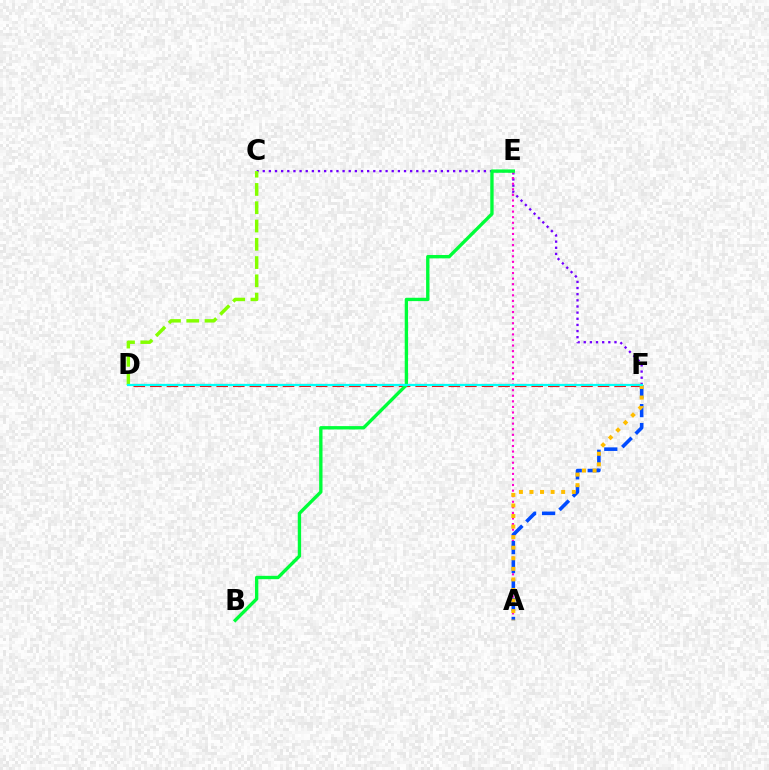{('C', 'F'): [{'color': '#7200ff', 'line_style': 'dotted', 'thickness': 1.67}], ('A', 'E'): [{'color': '#ff00cf', 'line_style': 'dotted', 'thickness': 1.52}], ('D', 'F'): [{'color': '#ff0000', 'line_style': 'dashed', 'thickness': 2.25}, {'color': '#00fff6', 'line_style': 'solid', 'thickness': 1.6}], ('A', 'F'): [{'color': '#004bff', 'line_style': 'dashed', 'thickness': 2.58}, {'color': '#ffbd00', 'line_style': 'dotted', 'thickness': 2.87}], ('C', 'D'): [{'color': '#84ff00', 'line_style': 'dashed', 'thickness': 2.48}], ('B', 'E'): [{'color': '#00ff39', 'line_style': 'solid', 'thickness': 2.41}]}